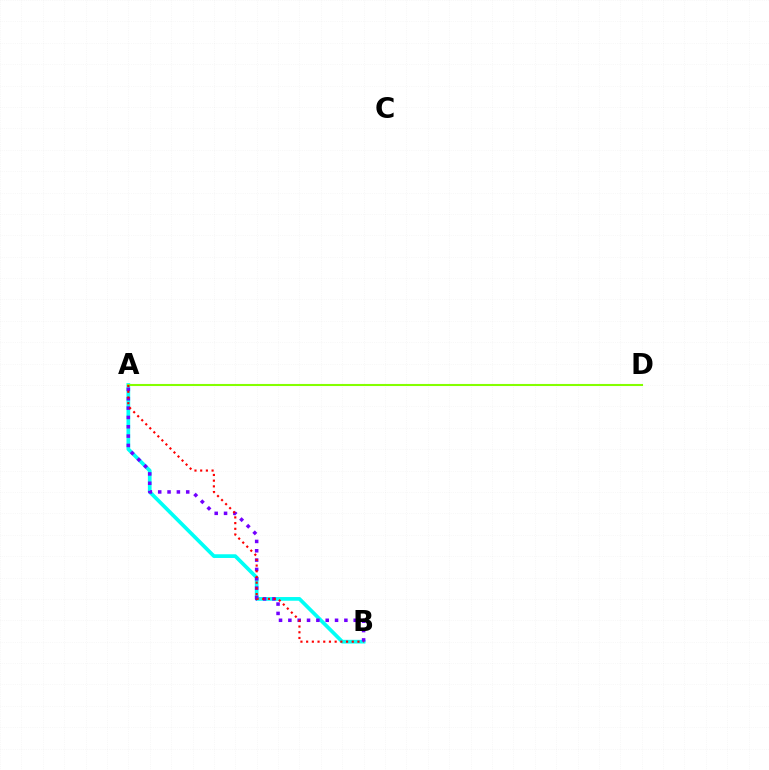{('A', 'B'): [{'color': '#00fff6', 'line_style': 'solid', 'thickness': 2.67}, {'color': '#7200ff', 'line_style': 'dotted', 'thickness': 2.54}, {'color': '#ff0000', 'line_style': 'dotted', 'thickness': 1.55}], ('A', 'D'): [{'color': '#84ff00', 'line_style': 'solid', 'thickness': 1.5}]}